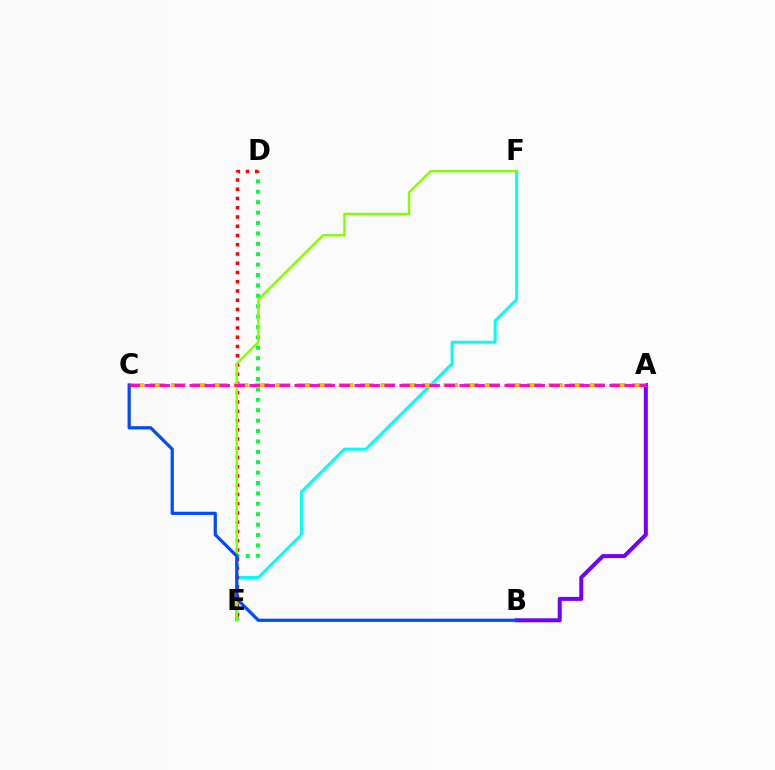{('A', 'B'): [{'color': '#7200ff', 'line_style': 'solid', 'thickness': 2.88}], ('E', 'F'): [{'color': '#00fff6', 'line_style': 'solid', 'thickness': 2.14}, {'color': '#84ff00', 'line_style': 'solid', 'thickness': 1.68}], ('D', 'E'): [{'color': '#00ff39', 'line_style': 'dotted', 'thickness': 2.83}, {'color': '#ff0000', 'line_style': 'dotted', 'thickness': 2.51}], ('A', 'C'): [{'color': '#ffbd00', 'line_style': 'dashed', 'thickness': 2.85}, {'color': '#ff00cf', 'line_style': 'dashed', 'thickness': 2.04}], ('B', 'C'): [{'color': '#004bff', 'line_style': 'solid', 'thickness': 2.31}]}